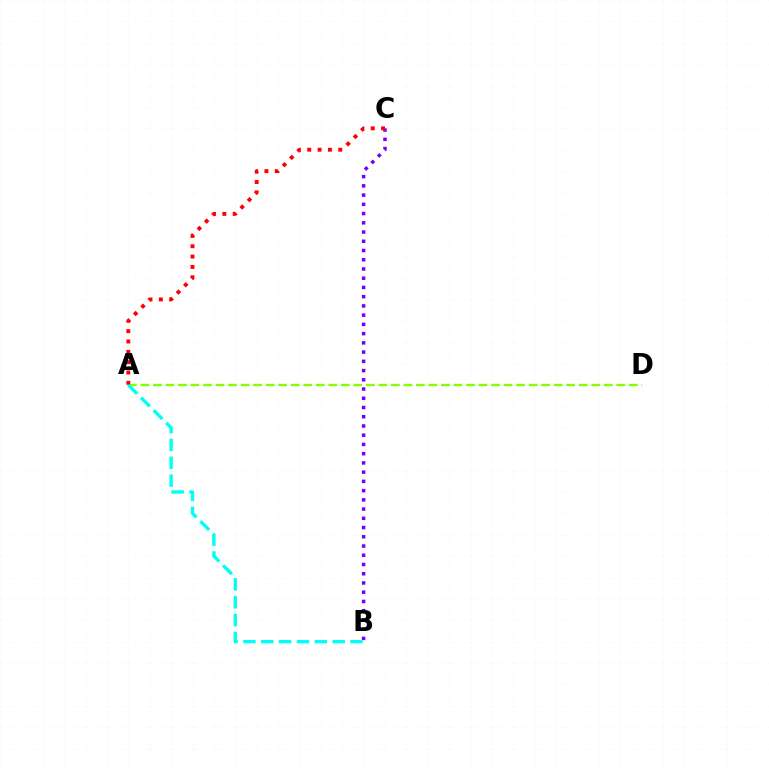{('B', 'C'): [{'color': '#7200ff', 'line_style': 'dotted', 'thickness': 2.51}], ('A', 'D'): [{'color': '#84ff00', 'line_style': 'dashed', 'thickness': 1.7}], ('A', 'C'): [{'color': '#ff0000', 'line_style': 'dotted', 'thickness': 2.81}], ('A', 'B'): [{'color': '#00fff6', 'line_style': 'dashed', 'thickness': 2.43}]}